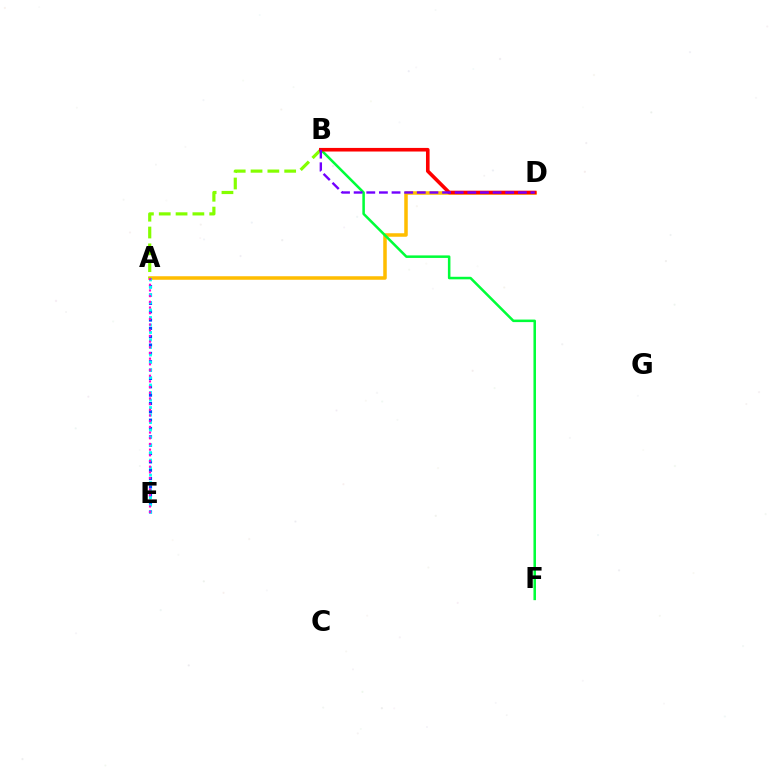{('A', 'D'): [{'color': '#ffbd00', 'line_style': 'solid', 'thickness': 2.53}], ('A', 'B'): [{'color': '#84ff00', 'line_style': 'dashed', 'thickness': 2.29}], ('B', 'F'): [{'color': '#00ff39', 'line_style': 'solid', 'thickness': 1.83}], ('A', 'E'): [{'color': '#004bff', 'line_style': 'dotted', 'thickness': 2.27}, {'color': '#00fff6', 'line_style': 'dotted', 'thickness': 2.04}, {'color': '#ff00cf', 'line_style': 'dotted', 'thickness': 1.54}], ('B', 'D'): [{'color': '#ff0000', 'line_style': 'solid', 'thickness': 2.59}, {'color': '#7200ff', 'line_style': 'dashed', 'thickness': 1.72}]}